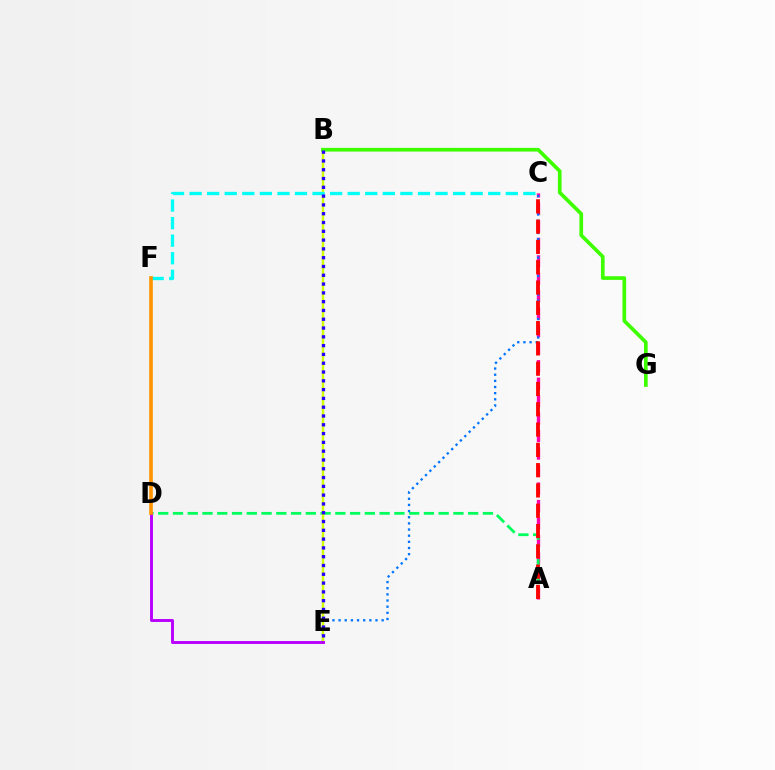{('A', 'C'): [{'color': '#ff00ac', 'line_style': 'dashed', 'thickness': 2.37}, {'color': '#ff0000', 'line_style': 'dashed', 'thickness': 2.76}], ('A', 'D'): [{'color': '#00ff5c', 'line_style': 'dashed', 'thickness': 2.01}], ('C', 'E'): [{'color': '#0074ff', 'line_style': 'dotted', 'thickness': 1.67}], ('B', 'E'): [{'color': '#d1ff00', 'line_style': 'solid', 'thickness': 1.74}, {'color': '#2500ff', 'line_style': 'dotted', 'thickness': 2.39}], ('B', 'G'): [{'color': '#3dff00', 'line_style': 'solid', 'thickness': 2.64}], ('C', 'F'): [{'color': '#00fff6', 'line_style': 'dashed', 'thickness': 2.39}], ('D', 'E'): [{'color': '#b900ff', 'line_style': 'solid', 'thickness': 2.11}], ('D', 'F'): [{'color': '#ff9400', 'line_style': 'solid', 'thickness': 2.62}]}